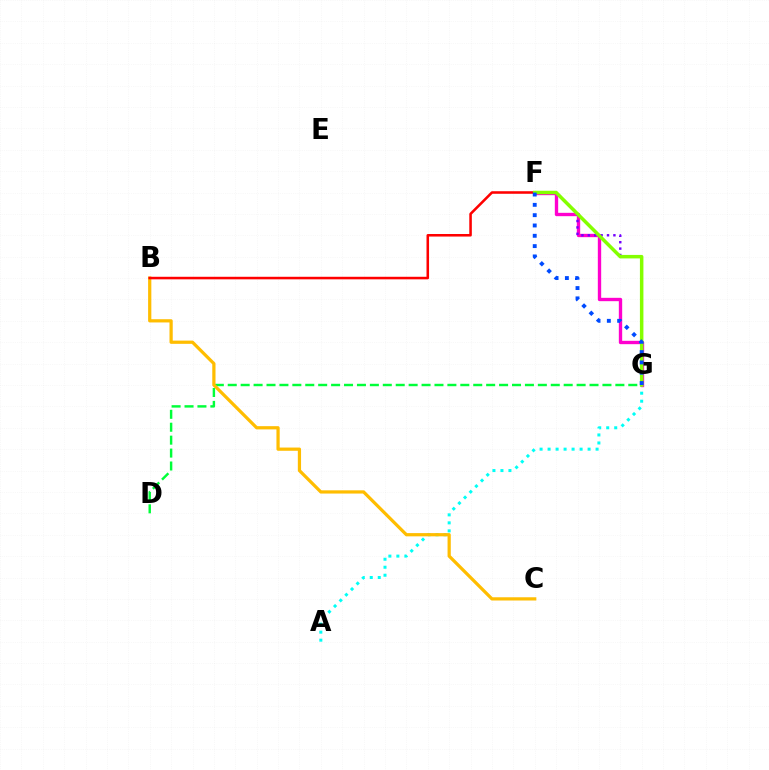{('A', 'G'): [{'color': '#00fff6', 'line_style': 'dotted', 'thickness': 2.17}], ('F', 'G'): [{'color': '#ff00cf', 'line_style': 'solid', 'thickness': 2.41}, {'color': '#7200ff', 'line_style': 'dotted', 'thickness': 1.74}, {'color': '#84ff00', 'line_style': 'solid', 'thickness': 2.52}, {'color': '#004bff', 'line_style': 'dotted', 'thickness': 2.8}], ('D', 'G'): [{'color': '#00ff39', 'line_style': 'dashed', 'thickness': 1.76}], ('B', 'C'): [{'color': '#ffbd00', 'line_style': 'solid', 'thickness': 2.33}], ('B', 'F'): [{'color': '#ff0000', 'line_style': 'solid', 'thickness': 1.84}]}